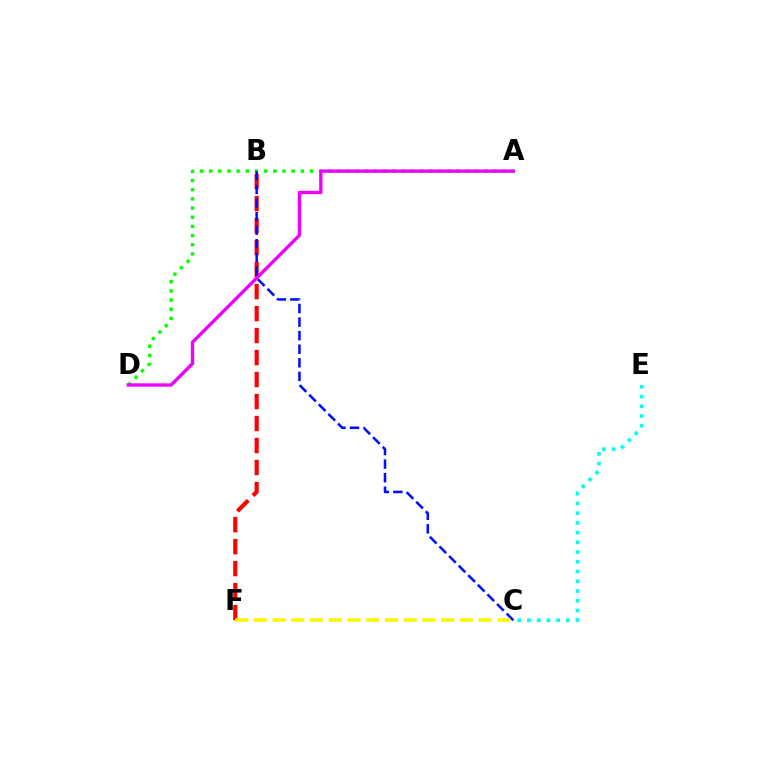{('C', 'E'): [{'color': '#00fff6', 'line_style': 'dotted', 'thickness': 2.64}], ('A', 'D'): [{'color': '#08ff00', 'line_style': 'dotted', 'thickness': 2.49}, {'color': '#ee00ff', 'line_style': 'solid', 'thickness': 2.4}], ('B', 'F'): [{'color': '#ff0000', 'line_style': 'dashed', 'thickness': 2.99}], ('B', 'C'): [{'color': '#0010ff', 'line_style': 'dashed', 'thickness': 1.84}], ('C', 'F'): [{'color': '#fcf500', 'line_style': 'dashed', 'thickness': 2.55}]}